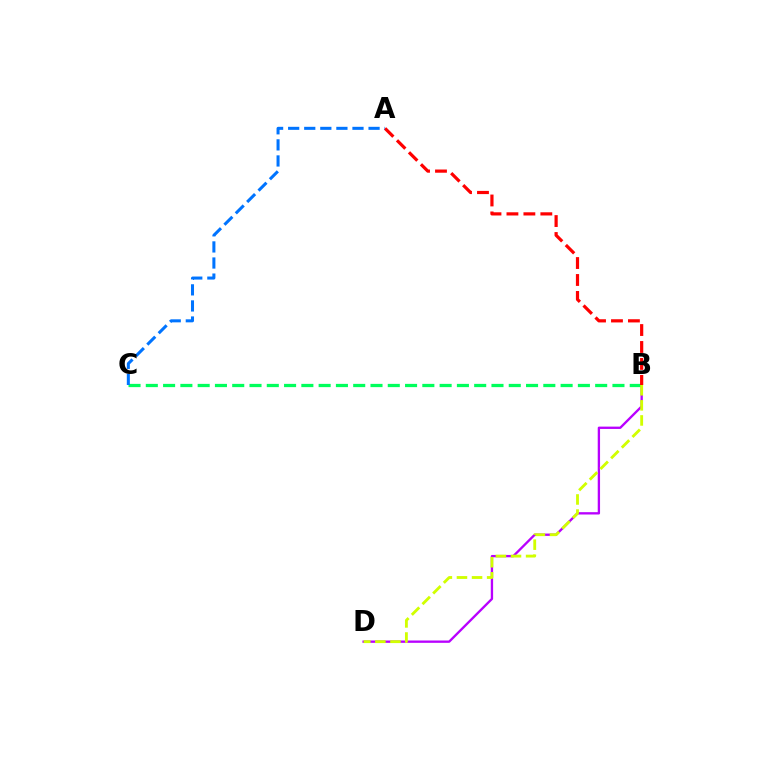{('B', 'D'): [{'color': '#b900ff', 'line_style': 'solid', 'thickness': 1.68}, {'color': '#d1ff00', 'line_style': 'dashed', 'thickness': 2.05}], ('B', 'C'): [{'color': '#00ff5c', 'line_style': 'dashed', 'thickness': 2.35}], ('A', 'B'): [{'color': '#ff0000', 'line_style': 'dashed', 'thickness': 2.3}], ('A', 'C'): [{'color': '#0074ff', 'line_style': 'dashed', 'thickness': 2.18}]}